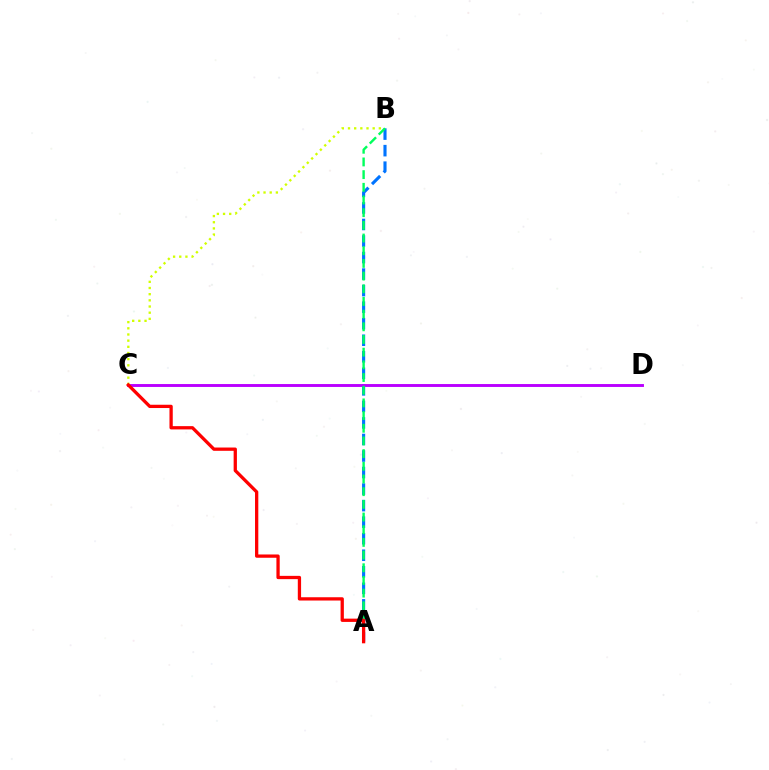{('A', 'B'): [{'color': '#0074ff', 'line_style': 'dashed', 'thickness': 2.25}, {'color': '#00ff5c', 'line_style': 'dashed', 'thickness': 1.72}], ('C', 'D'): [{'color': '#b900ff', 'line_style': 'solid', 'thickness': 2.09}], ('B', 'C'): [{'color': '#d1ff00', 'line_style': 'dotted', 'thickness': 1.68}], ('A', 'C'): [{'color': '#ff0000', 'line_style': 'solid', 'thickness': 2.36}]}